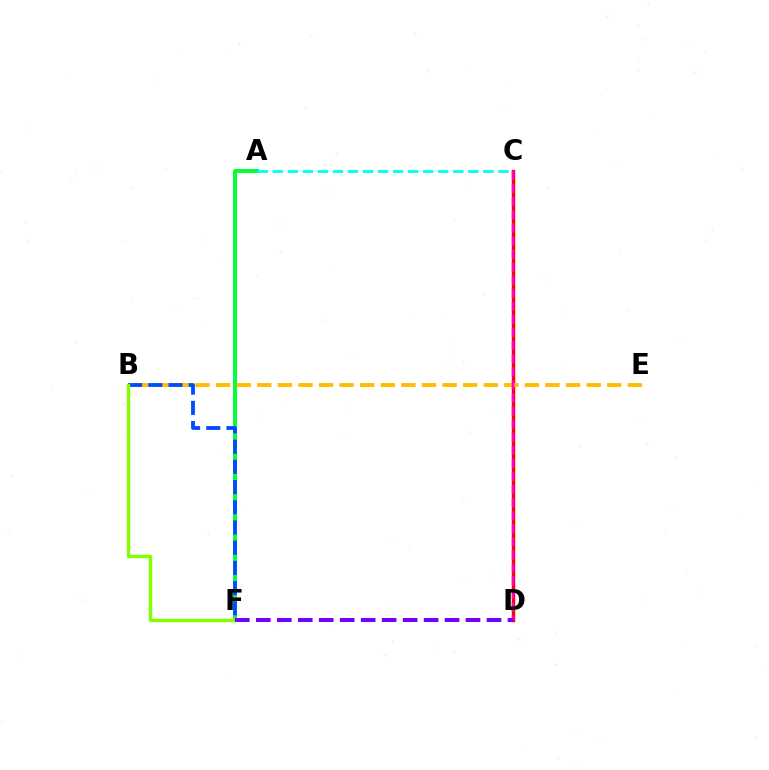{('C', 'D'): [{'color': '#ff0000', 'line_style': 'solid', 'thickness': 2.47}, {'color': '#ff00cf', 'line_style': 'dashed', 'thickness': 1.78}], ('A', 'F'): [{'color': '#00ff39', 'line_style': 'solid', 'thickness': 2.85}], ('A', 'C'): [{'color': '#00fff6', 'line_style': 'dashed', 'thickness': 2.04}], ('B', 'E'): [{'color': '#ffbd00', 'line_style': 'dashed', 'thickness': 2.8}], ('B', 'F'): [{'color': '#004bff', 'line_style': 'dashed', 'thickness': 2.74}, {'color': '#84ff00', 'line_style': 'solid', 'thickness': 2.43}], ('D', 'F'): [{'color': '#7200ff', 'line_style': 'dashed', 'thickness': 2.85}]}